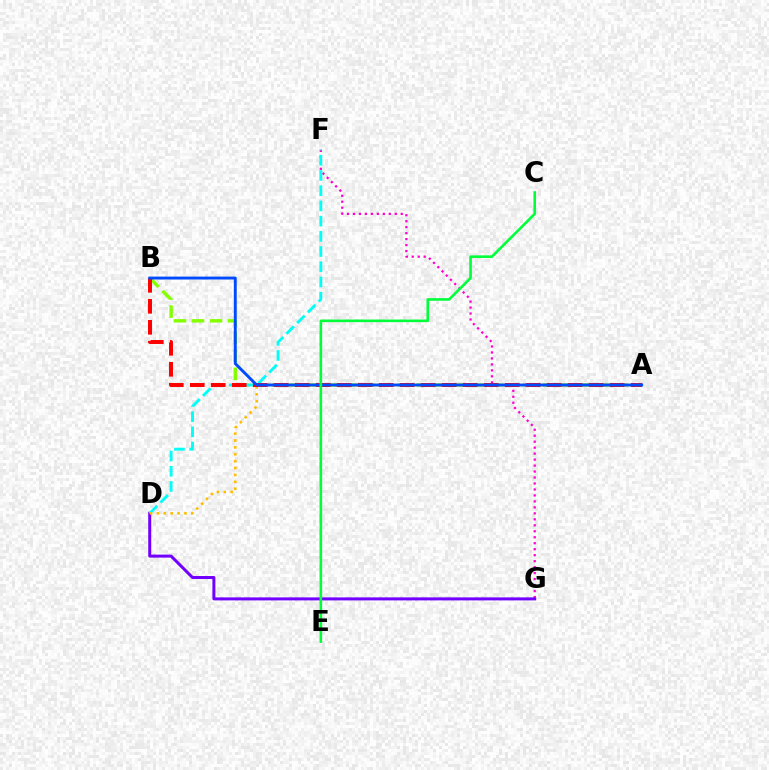{('F', 'G'): [{'color': '#ff00cf', 'line_style': 'dotted', 'thickness': 1.62}], ('A', 'B'): [{'color': '#84ff00', 'line_style': 'dashed', 'thickness': 2.45}, {'color': '#ff0000', 'line_style': 'dashed', 'thickness': 2.85}, {'color': '#004bff', 'line_style': 'solid', 'thickness': 2.09}], ('D', 'G'): [{'color': '#7200ff', 'line_style': 'solid', 'thickness': 2.17}], ('D', 'F'): [{'color': '#00fff6', 'line_style': 'dashed', 'thickness': 2.07}], ('A', 'D'): [{'color': '#ffbd00', 'line_style': 'dotted', 'thickness': 1.87}], ('C', 'E'): [{'color': '#00ff39', 'line_style': 'solid', 'thickness': 1.88}]}